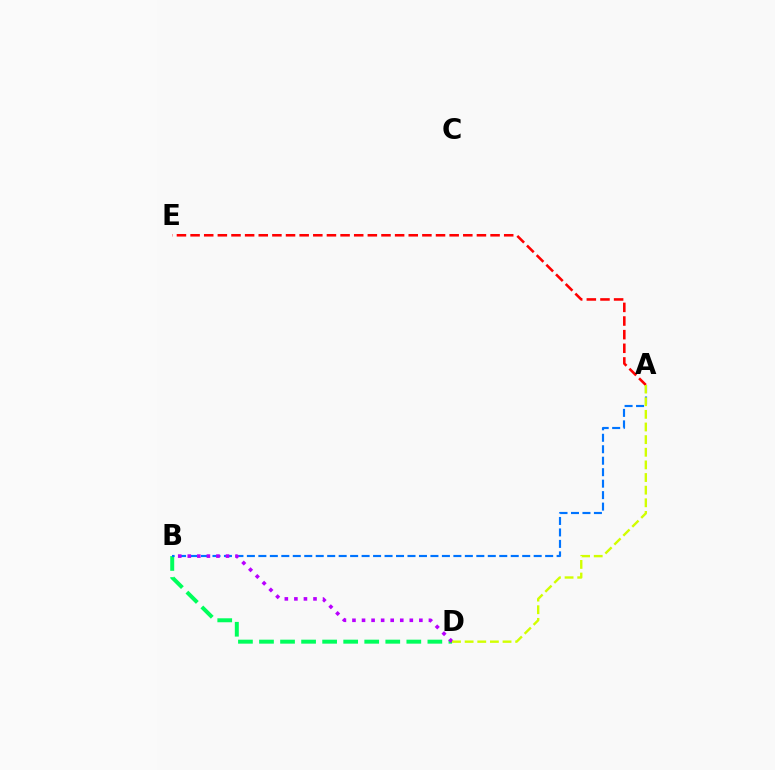{('B', 'D'): [{'color': '#00ff5c', 'line_style': 'dashed', 'thickness': 2.86}, {'color': '#b900ff', 'line_style': 'dotted', 'thickness': 2.6}], ('A', 'B'): [{'color': '#0074ff', 'line_style': 'dashed', 'thickness': 1.56}], ('A', 'E'): [{'color': '#ff0000', 'line_style': 'dashed', 'thickness': 1.85}], ('A', 'D'): [{'color': '#d1ff00', 'line_style': 'dashed', 'thickness': 1.72}]}